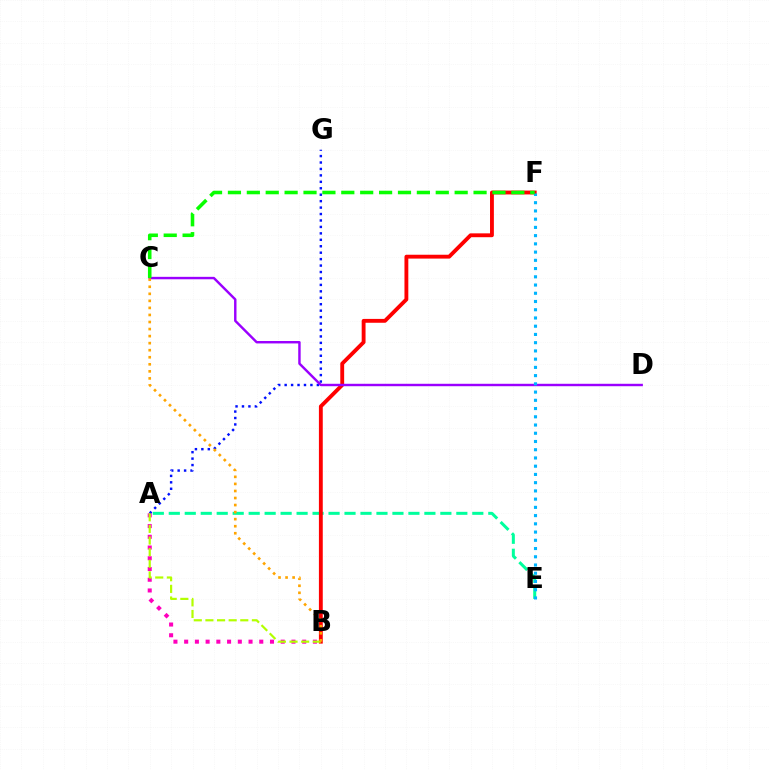{('A', 'B'): [{'color': '#ff00bd', 'line_style': 'dotted', 'thickness': 2.92}, {'color': '#b3ff00', 'line_style': 'dashed', 'thickness': 1.58}], ('A', 'G'): [{'color': '#0010ff', 'line_style': 'dotted', 'thickness': 1.75}], ('A', 'E'): [{'color': '#00ff9d', 'line_style': 'dashed', 'thickness': 2.17}], ('B', 'F'): [{'color': '#ff0000', 'line_style': 'solid', 'thickness': 2.78}], ('C', 'D'): [{'color': '#9b00ff', 'line_style': 'solid', 'thickness': 1.75}], ('E', 'F'): [{'color': '#00b5ff', 'line_style': 'dotted', 'thickness': 2.24}], ('C', 'F'): [{'color': '#08ff00', 'line_style': 'dashed', 'thickness': 2.57}], ('B', 'C'): [{'color': '#ffa500', 'line_style': 'dotted', 'thickness': 1.91}]}